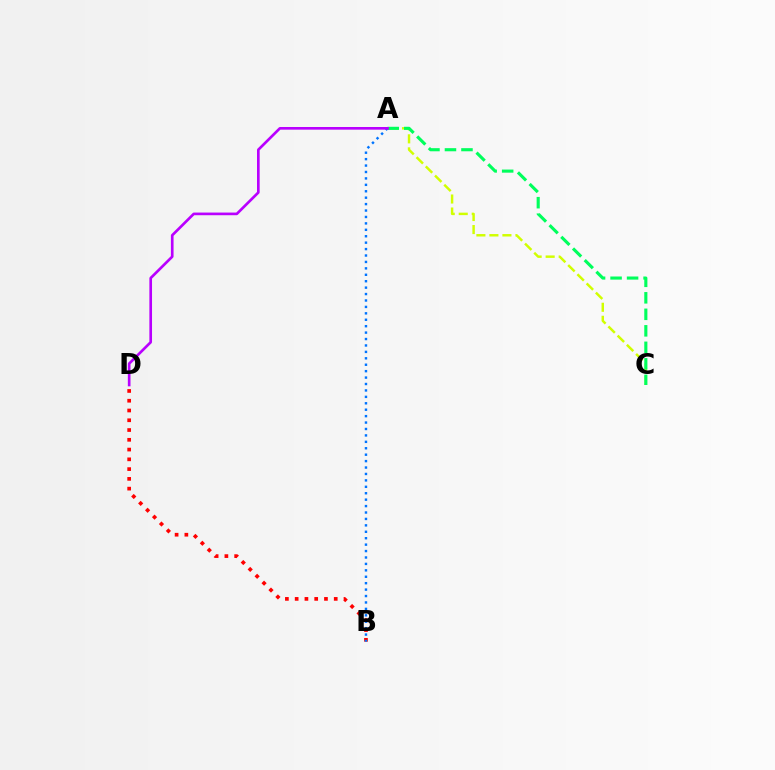{('B', 'D'): [{'color': '#ff0000', 'line_style': 'dotted', 'thickness': 2.65}], ('A', 'B'): [{'color': '#0074ff', 'line_style': 'dotted', 'thickness': 1.75}], ('A', 'C'): [{'color': '#d1ff00', 'line_style': 'dashed', 'thickness': 1.77}, {'color': '#00ff5c', 'line_style': 'dashed', 'thickness': 2.24}], ('A', 'D'): [{'color': '#b900ff', 'line_style': 'solid', 'thickness': 1.92}]}